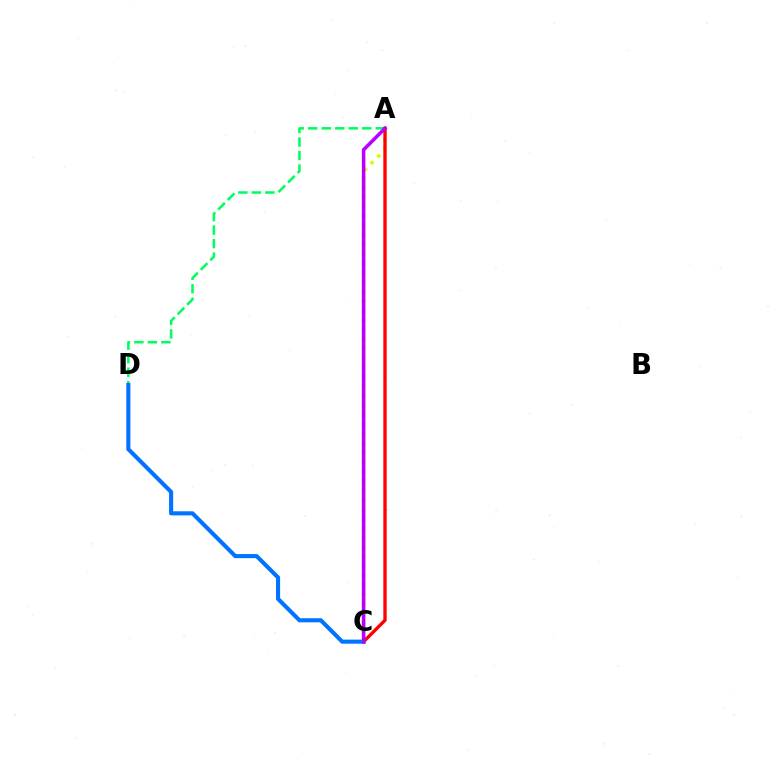{('A', 'D'): [{'color': '#00ff5c', 'line_style': 'dashed', 'thickness': 1.83}], ('A', 'C'): [{'color': '#d1ff00', 'line_style': 'dotted', 'thickness': 2.57}, {'color': '#ff0000', 'line_style': 'solid', 'thickness': 2.41}, {'color': '#b900ff', 'line_style': 'solid', 'thickness': 2.56}], ('C', 'D'): [{'color': '#0074ff', 'line_style': 'solid', 'thickness': 2.95}]}